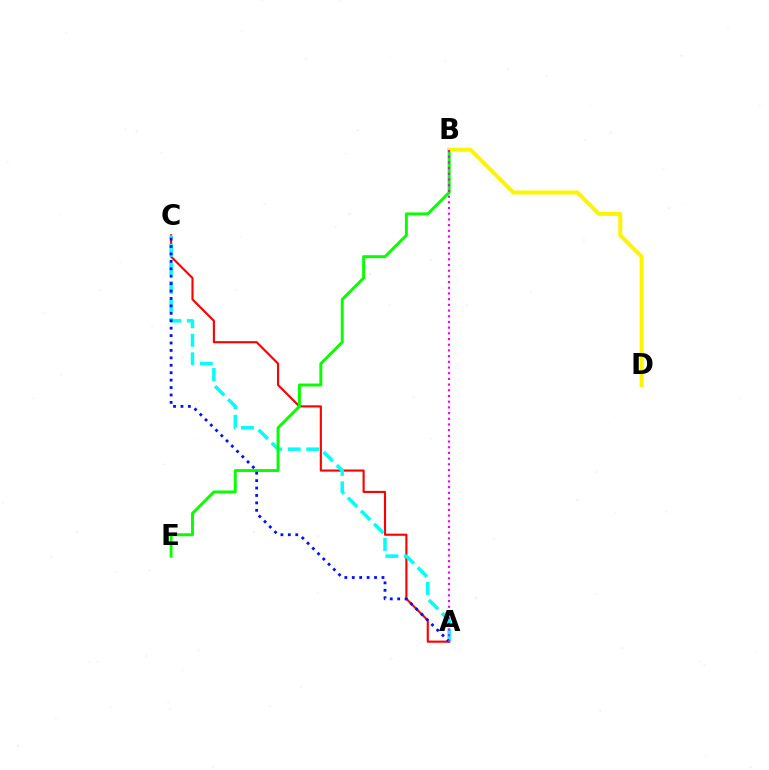{('A', 'C'): [{'color': '#ff0000', 'line_style': 'solid', 'thickness': 1.54}, {'color': '#00fff6', 'line_style': 'dashed', 'thickness': 2.52}, {'color': '#0010ff', 'line_style': 'dotted', 'thickness': 2.02}], ('B', 'E'): [{'color': '#08ff00', 'line_style': 'solid', 'thickness': 2.12}], ('B', 'D'): [{'color': '#fcf500', 'line_style': 'solid', 'thickness': 2.9}], ('A', 'B'): [{'color': '#ee00ff', 'line_style': 'dotted', 'thickness': 1.55}]}